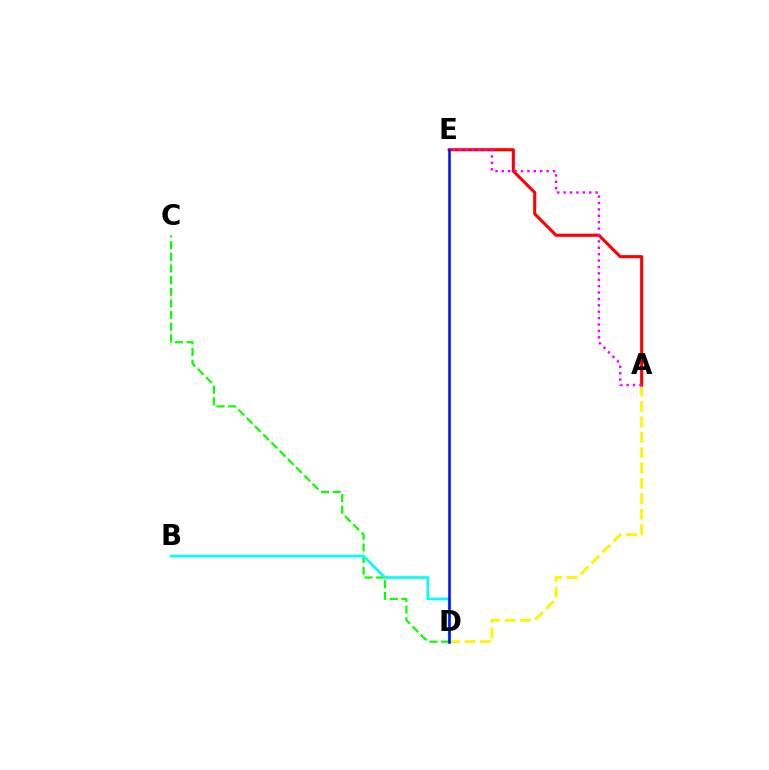{('C', 'D'): [{'color': '#08ff00', 'line_style': 'dashed', 'thickness': 1.58}], ('B', 'D'): [{'color': '#00fff6', 'line_style': 'solid', 'thickness': 1.92}], ('A', 'D'): [{'color': '#fcf500', 'line_style': 'dashed', 'thickness': 2.09}], ('A', 'E'): [{'color': '#ff0000', 'line_style': 'solid', 'thickness': 2.22}, {'color': '#ee00ff', 'line_style': 'dotted', 'thickness': 1.74}], ('D', 'E'): [{'color': '#0010ff', 'line_style': 'solid', 'thickness': 1.85}]}